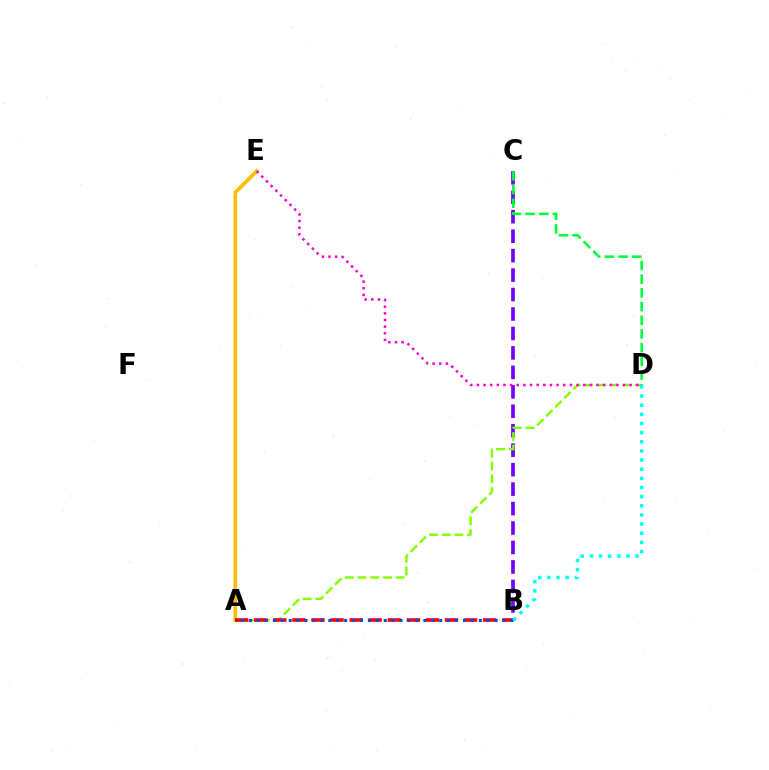{('B', 'C'): [{'color': '#7200ff', 'line_style': 'dashed', 'thickness': 2.64}], ('A', 'D'): [{'color': '#84ff00', 'line_style': 'dashed', 'thickness': 1.73}], ('A', 'E'): [{'color': '#ffbd00', 'line_style': 'solid', 'thickness': 2.65}], ('A', 'B'): [{'color': '#ff0000', 'line_style': 'dashed', 'thickness': 2.59}, {'color': '#004bff', 'line_style': 'dotted', 'thickness': 2.15}], ('D', 'E'): [{'color': '#ff00cf', 'line_style': 'dotted', 'thickness': 1.8}], ('C', 'D'): [{'color': '#00ff39', 'line_style': 'dashed', 'thickness': 1.86}], ('B', 'D'): [{'color': '#00fff6', 'line_style': 'dotted', 'thickness': 2.48}]}